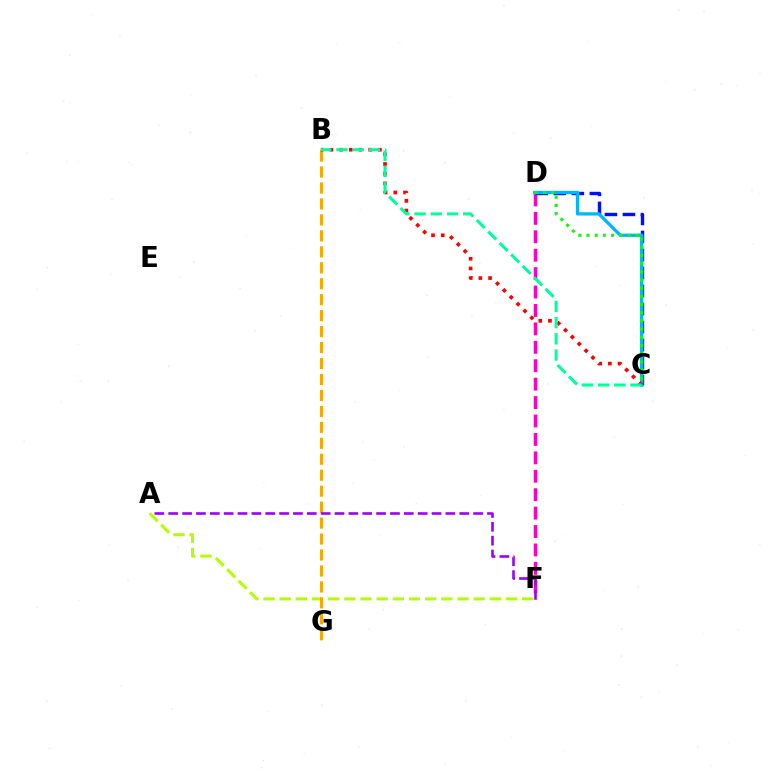{('D', 'F'): [{'color': '#ff00bd', 'line_style': 'dashed', 'thickness': 2.5}], ('C', 'D'): [{'color': '#0010ff', 'line_style': 'dashed', 'thickness': 2.45}, {'color': '#00b5ff', 'line_style': 'solid', 'thickness': 2.36}, {'color': '#08ff00', 'line_style': 'dotted', 'thickness': 2.23}], ('A', 'F'): [{'color': '#b3ff00', 'line_style': 'dashed', 'thickness': 2.2}, {'color': '#9b00ff', 'line_style': 'dashed', 'thickness': 1.88}], ('B', 'G'): [{'color': '#ffa500', 'line_style': 'dashed', 'thickness': 2.17}], ('B', 'C'): [{'color': '#ff0000', 'line_style': 'dotted', 'thickness': 2.64}, {'color': '#00ff9d', 'line_style': 'dashed', 'thickness': 2.2}]}